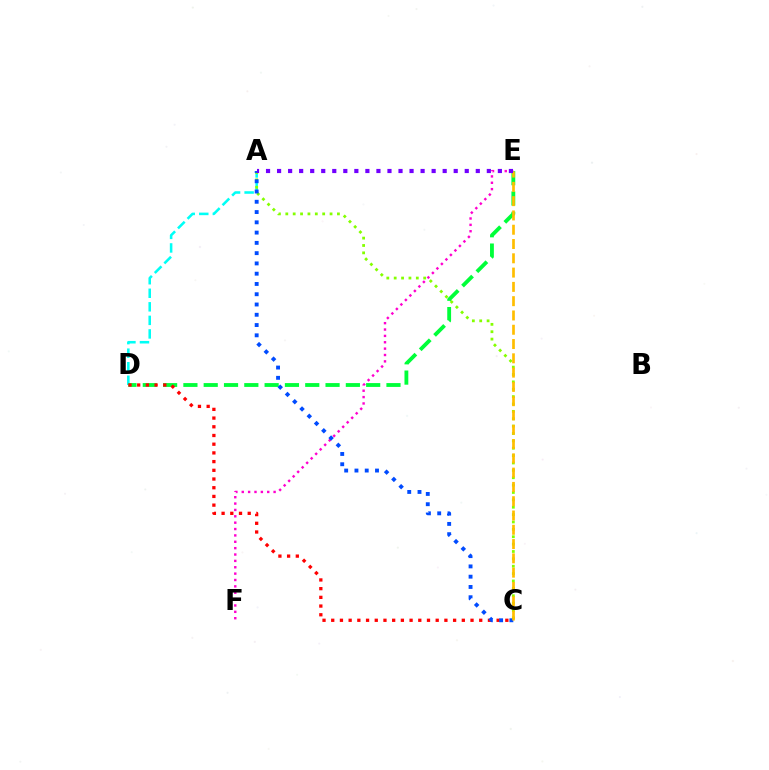{('A', 'D'): [{'color': '#00fff6', 'line_style': 'dashed', 'thickness': 1.84}], ('D', 'E'): [{'color': '#00ff39', 'line_style': 'dashed', 'thickness': 2.76}], ('E', 'F'): [{'color': '#ff00cf', 'line_style': 'dotted', 'thickness': 1.73}], ('A', 'C'): [{'color': '#84ff00', 'line_style': 'dotted', 'thickness': 2.0}, {'color': '#004bff', 'line_style': 'dotted', 'thickness': 2.79}], ('C', 'D'): [{'color': '#ff0000', 'line_style': 'dotted', 'thickness': 2.37}], ('C', 'E'): [{'color': '#ffbd00', 'line_style': 'dashed', 'thickness': 1.94}], ('A', 'E'): [{'color': '#7200ff', 'line_style': 'dotted', 'thickness': 3.0}]}